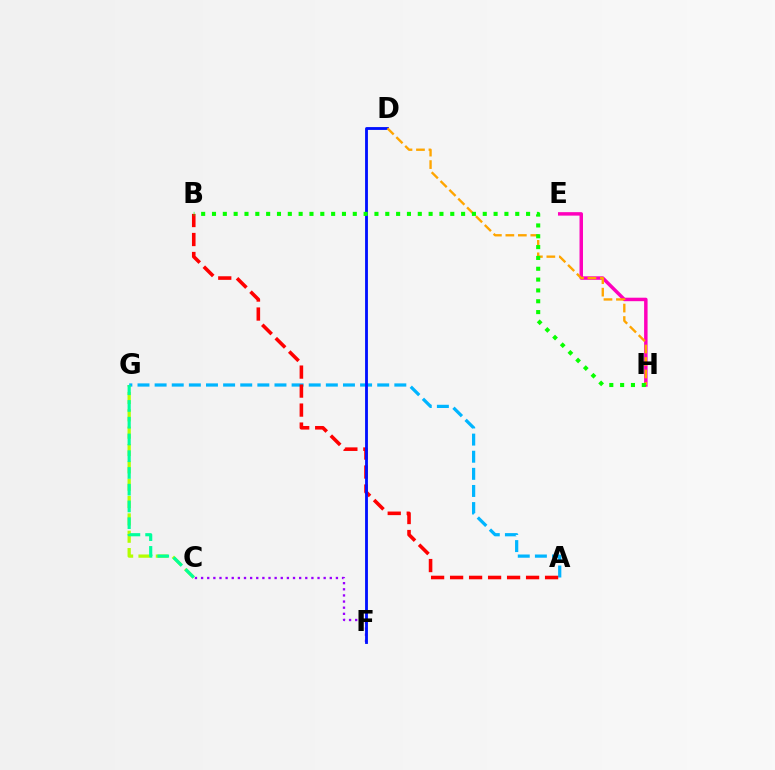{('C', 'G'): [{'color': '#b3ff00', 'line_style': 'dashed', 'thickness': 2.36}, {'color': '#00ff9d', 'line_style': 'dashed', 'thickness': 2.28}], ('E', 'H'): [{'color': '#ff00bd', 'line_style': 'solid', 'thickness': 2.5}], ('A', 'G'): [{'color': '#00b5ff', 'line_style': 'dashed', 'thickness': 2.33}], ('A', 'B'): [{'color': '#ff0000', 'line_style': 'dashed', 'thickness': 2.58}], ('C', 'F'): [{'color': '#9b00ff', 'line_style': 'dotted', 'thickness': 1.67}], ('D', 'F'): [{'color': '#0010ff', 'line_style': 'solid', 'thickness': 2.04}], ('D', 'H'): [{'color': '#ffa500', 'line_style': 'dashed', 'thickness': 1.69}], ('B', 'H'): [{'color': '#08ff00', 'line_style': 'dotted', 'thickness': 2.94}]}